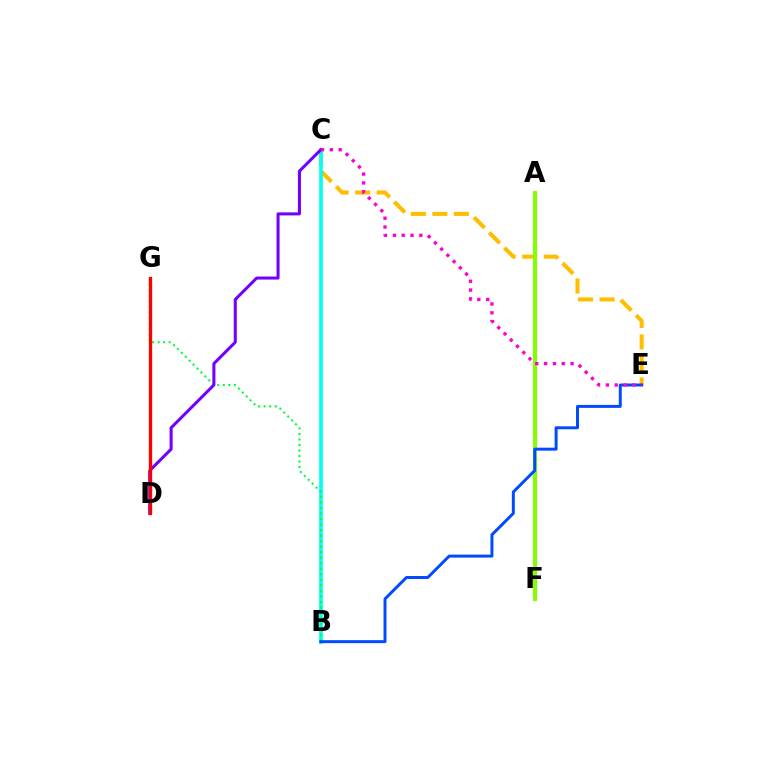{('C', 'E'): [{'color': '#ffbd00', 'line_style': 'dashed', 'thickness': 2.92}, {'color': '#ff00cf', 'line_style': 'dotted', 'thickness': 2.4}], ('B', 'C'): [{'color': '#00fff6', 'line_style': 'solid', 'thickness': 2.65}], ('A', 'F'): [{'color': '#84ff00', 'line_style': 'solid', 'thickness': 2.94}], ('B', 'G'): [{'color': '#00ff39', 'line_style': 'dotted', 'thickness': 1.5}], ('C', 'D'): [{'color': '#7200ff', 'line_style': 'solid', 'thickness': 2.18}], ('B', 'E'): [{'color': '#004bff', 'line_style': 'solid', 'thickness': 2.14}], ('D', 'G'): [{'color': '#ff0000', 'line_style': 'solid', 'thickness': 2.39}]}